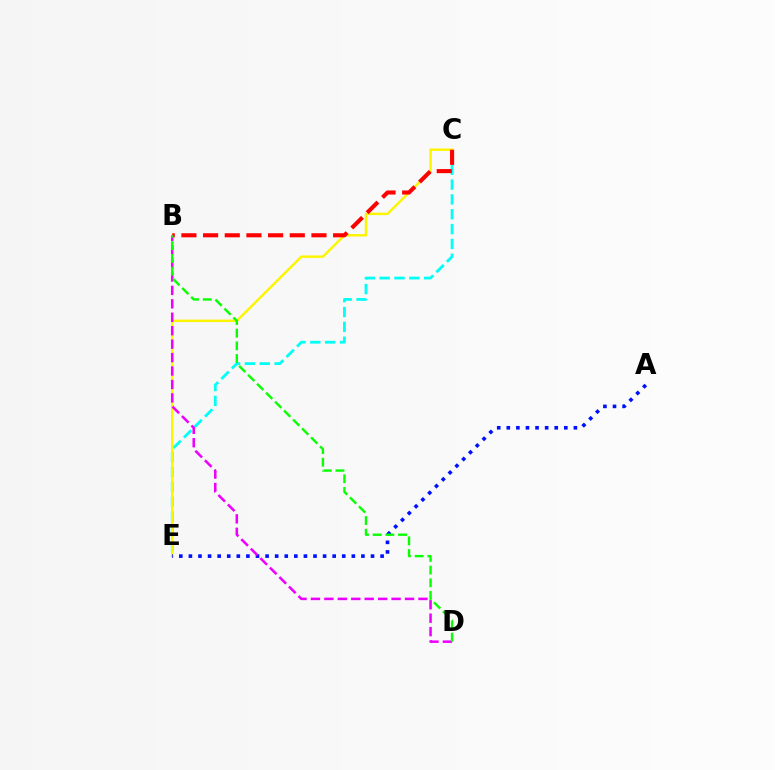{('C', 'E'): [{'color': '#00fff6', 'line_style': 'dashed', 'thickness': 2.02}, {'color': '#fcf500', 'line_style': 'solid', 'thickness': 1.76}], ('A', 'E'): [{'color': '#0010ff', 'line_style': 'dotted', 'thickness': 2.6}], ('B', 'C'): [{'color': '#ff0000', 'line_style': 'dashed', 'thickness': 2.94}], ('B', 'D'): [{'color': '#ee00ff', 'line_style': 'dashed', 'thickness': 1.83}, {'color': '#08ff00', 'line_style': 'dashed', 'thickness': 1.72}]}